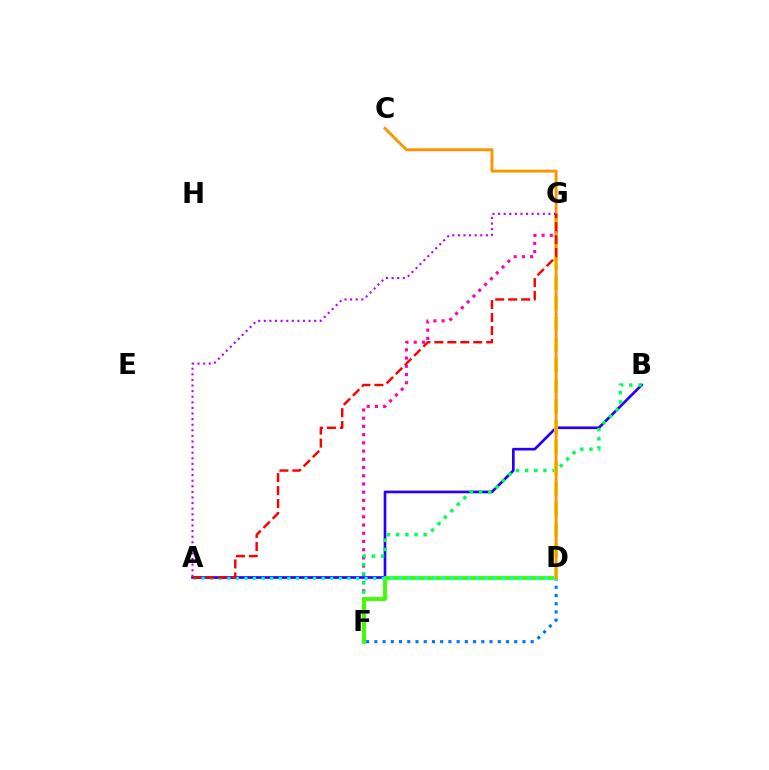{('A', 'B'): [{'color': '#2500ff', 'line_style': 'solid', 'thickness': 1.92}], ('F', 'G'): [{'color': '#ff00ac', 'line_style': 'dotted', 'thickness': 2.23}], ('B', 'F'): [{'color': '#00ff5c', 'line_style': 'dotted', 'thickness': 2.49}], ('D', 'F'): [{'color': '#0074ff', 'line_style': 'dotted', 'thickness': 2.24}, {'color': '#3dff00', 'line_style': 'solid', 'thickness': 2.79}], ('A', 'D'): [{'color': '#00fff6', 'line_style': 'dotted', 'thickness': 2.33}], ('D', 'G'): [{'color': '#d1ff00', 'line_style': 'dashed', 'thickness': 2.79}], ('C', 'D'): [{'color': '#ff9400', 'line_style': 'solid', 'thickness': 2.1}], ('A', 'G'): [{'color': '#ff0000', 'line_style': 'dashed', 'thickness': 1.76}, {'color': '#b900ff', 'line_style': 'dotted', 'thickness': 1.52}]}